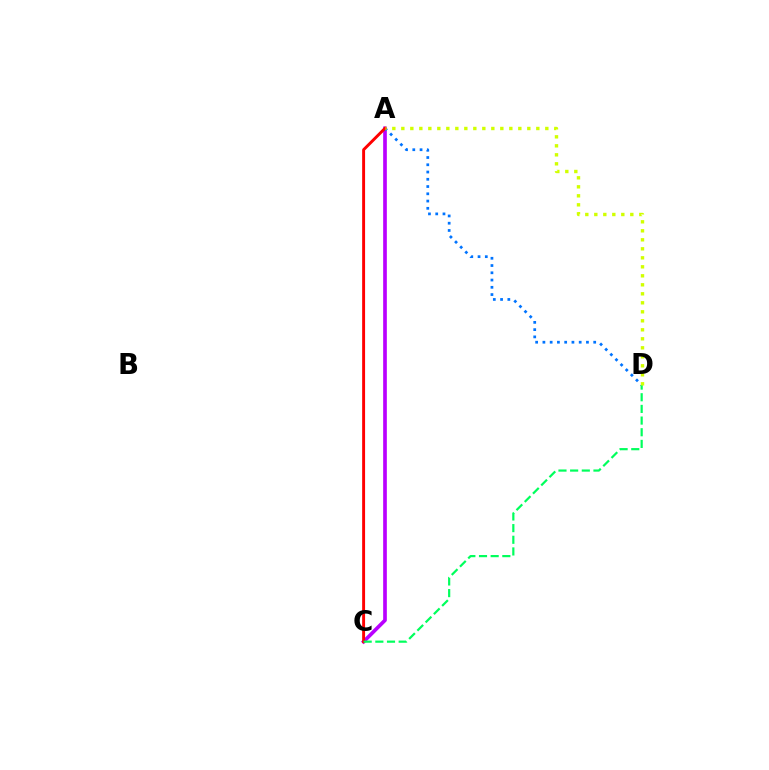{('A', 'C'): [{'color': '#b900ff', 'line_style': 'solid', 'thickness': 2.65}, {'color': '#ff0000', 'line_style': 'solid', 'thickness': 2.11}], ('A', 'D'): [{'color': '#0074ff', 'line_style': 'dotted', 'thickness': 1.97}, {'color': '#d1ff00', 'line_style': 'dotted', 'thickness': 2.45}], ('C', 'D'): [{'color': '#00ff5c', 'line_style': 'dashed', 'thickness': 1.58}]}